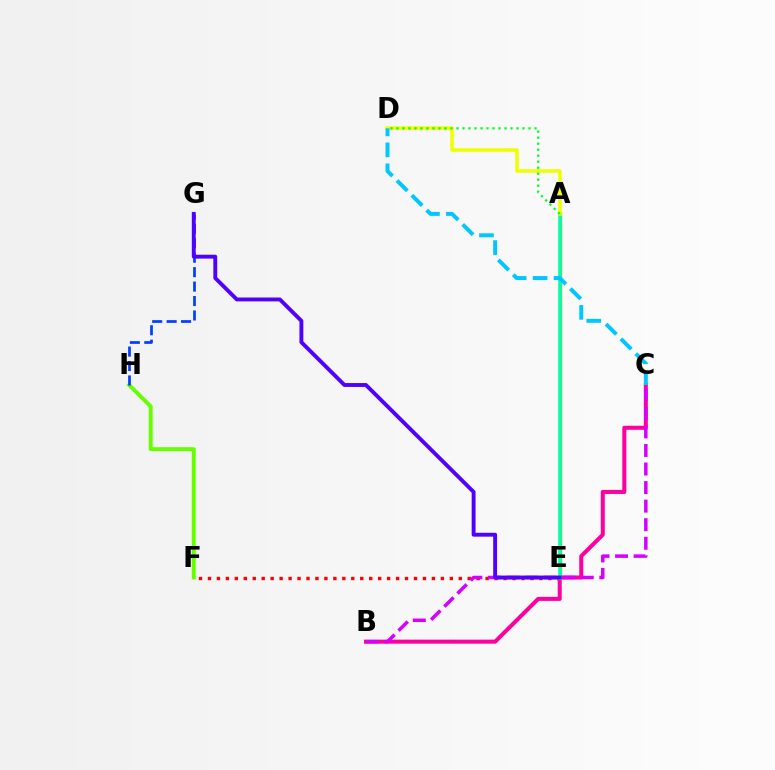{('B', 'C'): [{'color': '#ff00a0', 'line_style': 'solid', 'thickness': 2.9}, {'color': '#d600ff', 'line_style': 'dashed', 'thickness': 2.52}], ('A', 'E'): [{'color': '#ff8800', 'line_style': 'solid', 'thickness': 2.42}, {'color': '#00ffaf', 'line_style': 'solid', 'thickness': 2.58}], ('E', 'F'): [{'color': '#ff0000', 'line_style': 'dotted', 'thickness': 2.43}], ('F', 'H'): [{'color': '#66ff00', 'line_style': 'solid', 'thickness': 2.83}], ('A', 'D'): [{'color': '#eeff00', 'line_style': 'solid', 'thickness': 2.55}, {'color': '#00ff27', 'line_style': 'dotted', 'thickness': 1.63}], ('G', 'H'): [{'color': '#003fff', 'line_style': 'dashed', 'thickness': 1.96}], ('E', 'G'): [{'color': '#4f00ff', 'line_style': 'solid', 'thickness': 2.8}], ('C', 'D'): [{'color': '#00c7ff', 'line_style': 'dashed', 'thickness': 2.85}]}